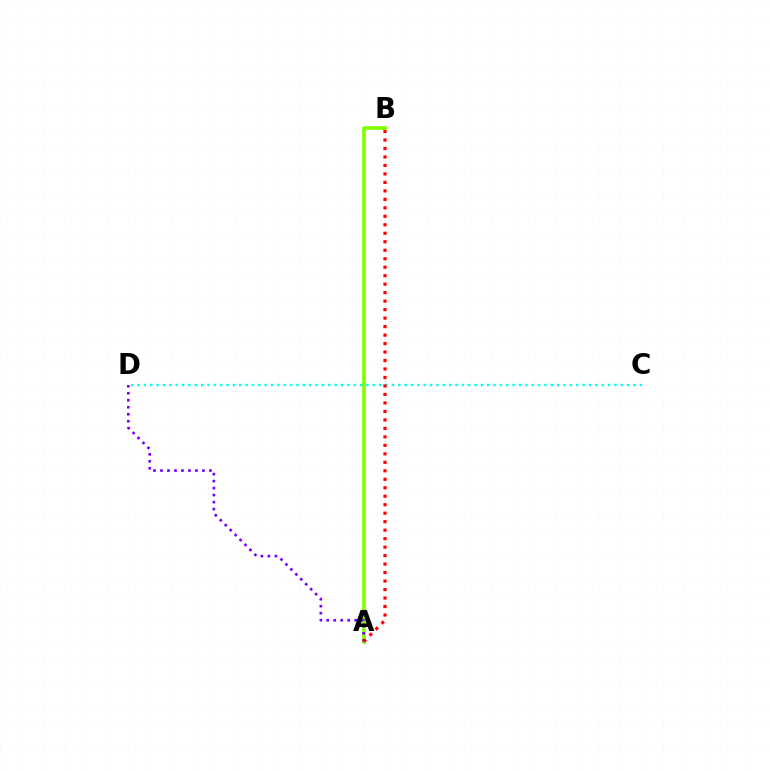{('A', 'B'): [{'color': '#84ff00', 'line_style': 'solid', 'thickness': 2.67}, {'color': '#ff0000', 'line_style': 'dotted', 'thickness': 2.3}], ('A', 'D'): [{'color': '#7200ff', 'line_style': 'dotted', 'thickness': 1.9}], ('C', 'D'): [{'color': '#00fff6', 'line_style': 'dotted', 'thickness': 1.73}]}